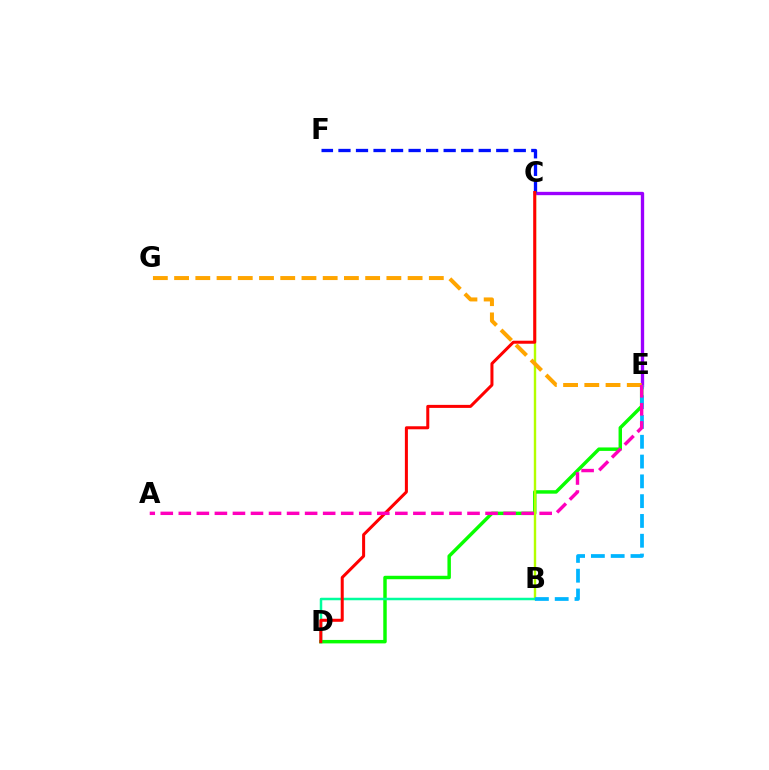{('D', 'E'): [{'color': '#08ff00', 'line_style': 'solid', 'thickness': 2.48}], ('C', 'E'): [{'color': '#9b00ff', 'line_style': 'solid', 'thickness': 2.4}], ('C', 'F'): [{'color': '#0010ff', 'line_style': 'dashed', 'thickness': 2.38}], ('B', 'C'): [{'color': '#b3ff00', 'line_style': 'solid', 'thickness': 1.73}], ('B', 'D'): [{'color': '#00ff9d', 'line_style': 'solid', 'thickness': 1.8}], ('C', 'D'): [{'color': '#ff0000', 'line_style': 'solid', 'thickness': 2.18}], ('B', 'E'): [{'color': '#00b5ff', 'line_style': 'dashed', 'thickness': 2.69}], ('E', 'G'): [{'color': '#ffa500', 'line_style': 'dashed', 'thickness': 2.88}], ('A', 'E'): [{'color': '#ff00bd', 'line_style': 'dashed', 'thickness': 2.45}]}